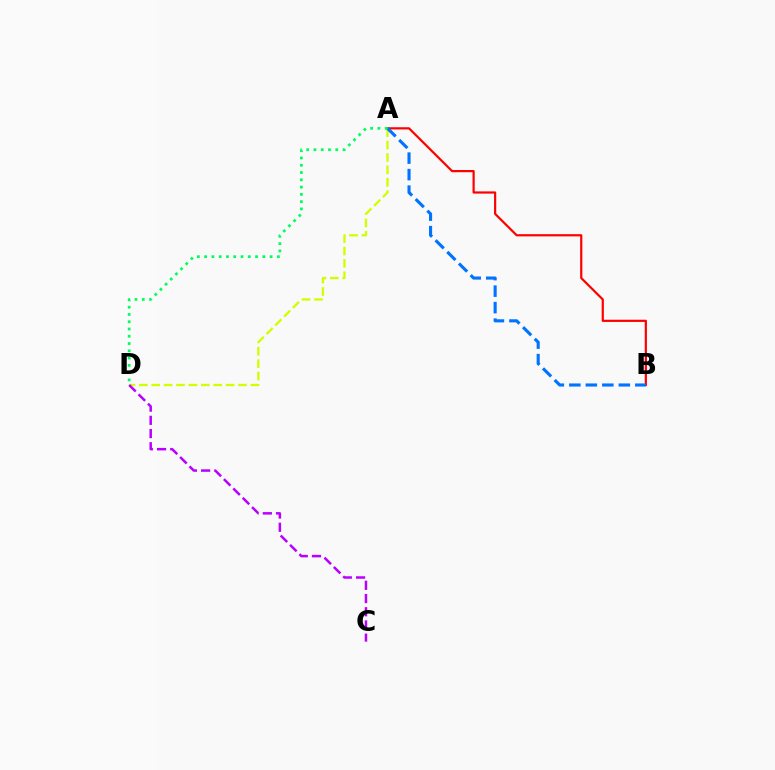{('A', 'B'): [{'color': '#ff0000', 'line_style': 'solid', 'thickness': 1.58}, {'color': '#0074ff', 'line_style': 'dashed', 'thickness': 2.24}], ('A', 'D'): [{'color': '#d1ff00', 'line_style': 'dashed', 'thickness': 1.68}, {'color': '#00ff5c', 'line_style': 'dotted', 'thickness': 1.98}], ('C', 'D'): [{'color': '#b900ff', 'line_style': 'dashed', 'thickness': 1.8}]}